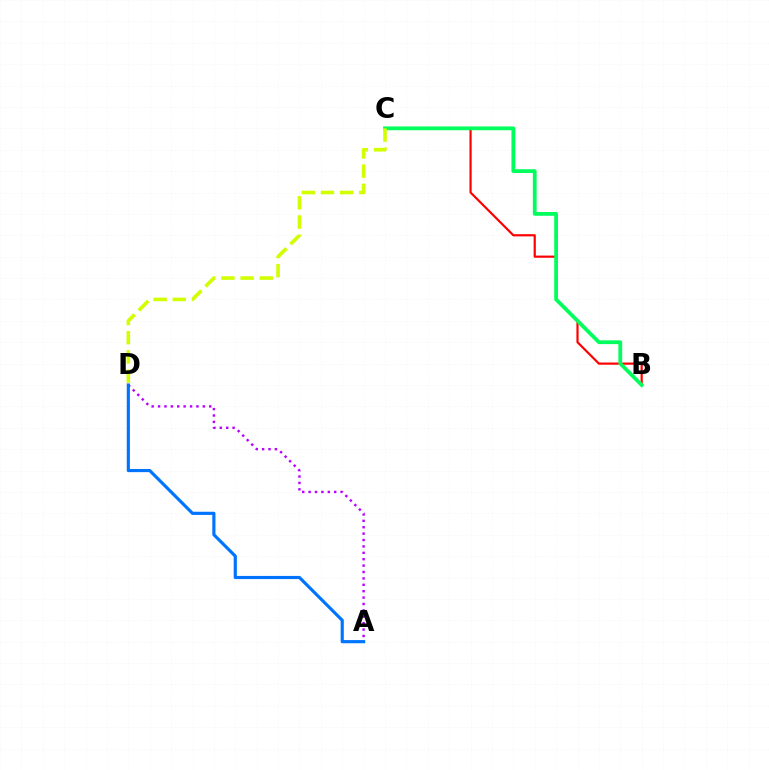{('A', 'D'): [{'color': '#b900ff', 'line_style': 'dotted', 'thickness': 1.74}, {'color': '#0074ff', 'line_style': 'solid', 'thickness': 2.28}], ('B', 'C'): [{'color': '#ff0000', 'line_style': 'solid', 'thickness': 1.58}, {'color': '#00ff5c', 'line_style': 'solid', 'thickness': 2.72}], ('C', 'D'): [{'color': '#d1ff00', 'line_style': 'dashed', 'thickness': 2.6}]}